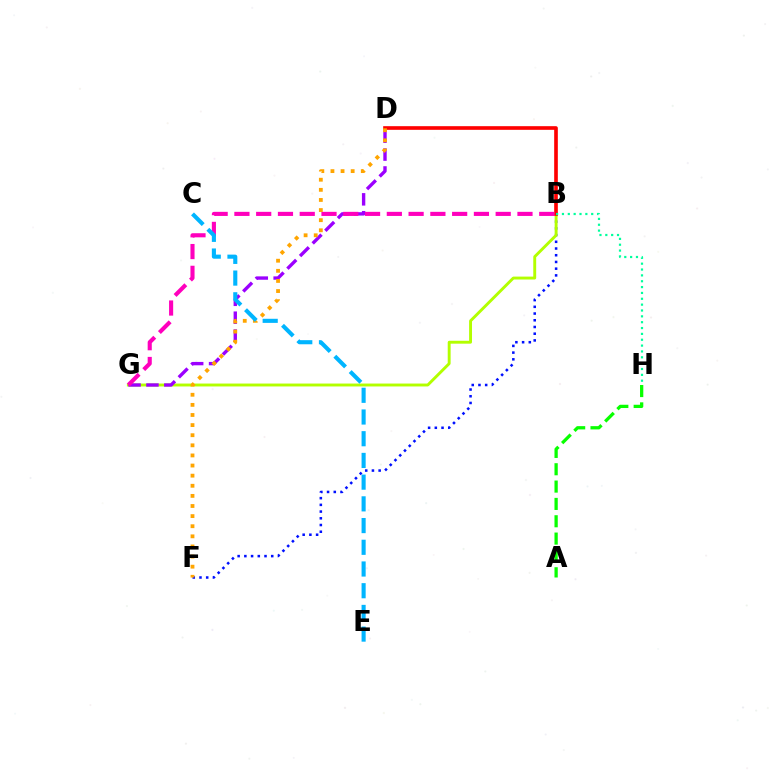{('B', 'F'): [{'color': '#0010ff', 'line_style': 'dotted', 'thickness': 1.82}], ('B', 'G'): [{'color': '#b3ff00', 'line_style': 'solid', 'thickness': 2.09}, {'color': '#ff00bd', 'line_style': 'dashed', 'thickness': 2.96}], ('B', 'D'): [{'color': '#ff0000', 'line_style': 'solid', 'thickness': 2.63}], ('B', 'H'): [{'color': '#00ff9d', 'line_style': 'dotted', 'thickness': 1.59}], ('D', 'G'): [{'color': '#9b00ff', 'line_style': 'dashed', 'thickness': 2.43}], ('D', 'F'): [{'color': '#ffa500', 'line_style': 'dotted', 'thickness': 2.75}], ('C', 'E'): [{'color': '#00b5ff', 'line_style': 'dashed', 'thickness': 2.95}], ('A', 'H'): [{'color': '#08ff00', 'line_style': 'dashed', 'thickness': 2.36}]}